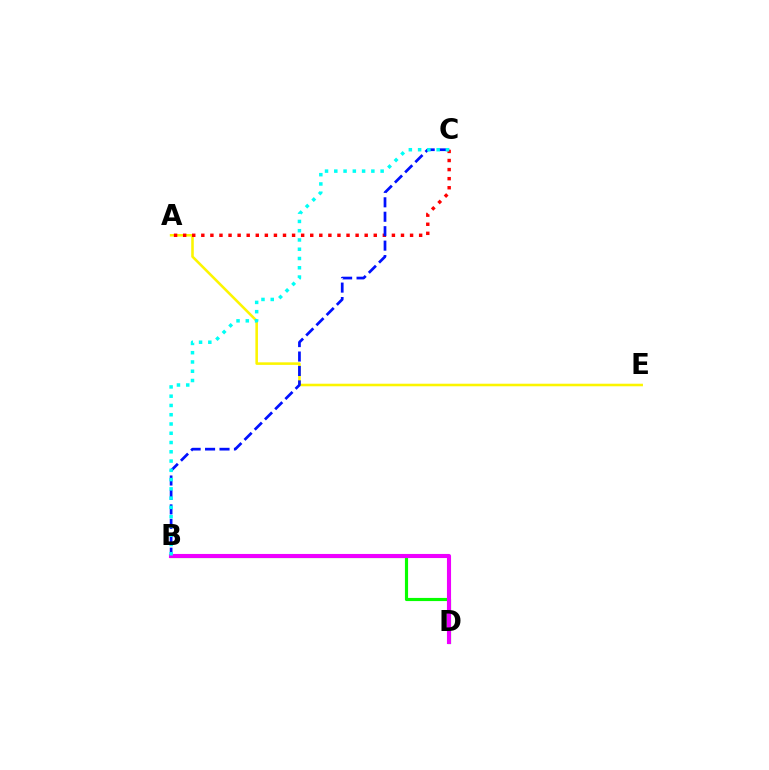{('B', 'D'): [{'color': '#08ff00', 'line_style': 'solid', 'thickness': 2.27}, {'color': '#ee00ff', 'line_style': 'solid', 'thickness': 2.96}], ('A', 'E'): [{'color': '#fcf500', 'line_style': 'solid', 'thickness': 1.85}], ('A', 'C'): [{'color': '#ff0000', 'line_style': 'dotted', 'thickness': 2.47}], ('B', 'C'): [{'color': '#0010ff', 'line_style': 'dashed', 'thickness': 1.96}, {'color': '#00fff6', 'line_style': 'dotted', 'thickness': 2.52}]}